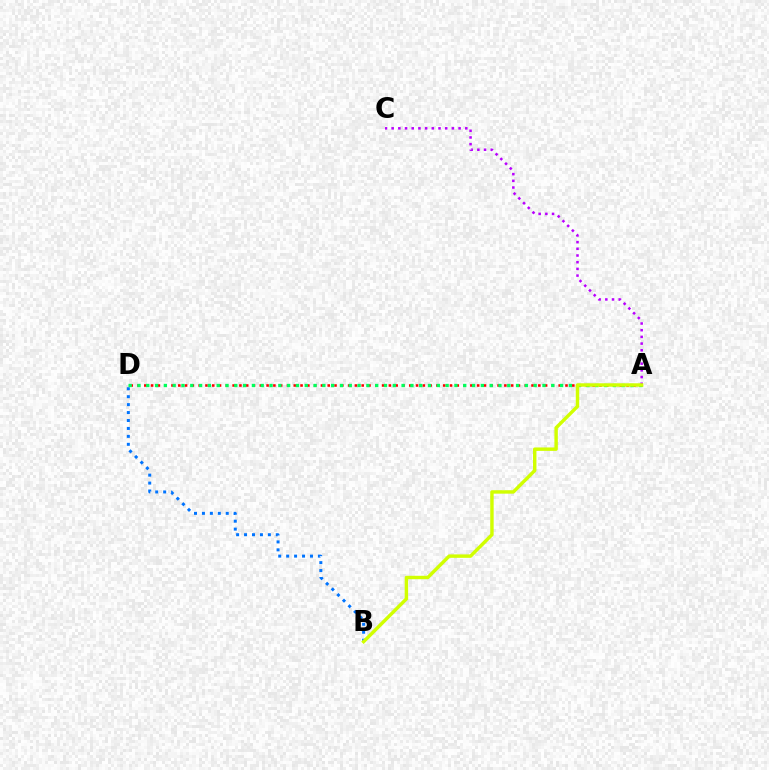{('A', 'D'): [{'color': '#ff0000', 'line_style': 'dotted', 'thickness': 1.85}, {'color': '#00ff5c', 'line_style': 'dotted', 'thickness': 2.39}], ('B', 'D'): [{'color': '#0074ff', 'line_style': 'dotted', 'thickness': 2.16}], ('A', 'C'): [{'color': '#b900ff', 'line_style': 'dotted', 'thickness': 1.82}], ('A', 'B'): [{'color': '#d1ff00', 'line_style': 'solid', 'thickness': 2.47}]}